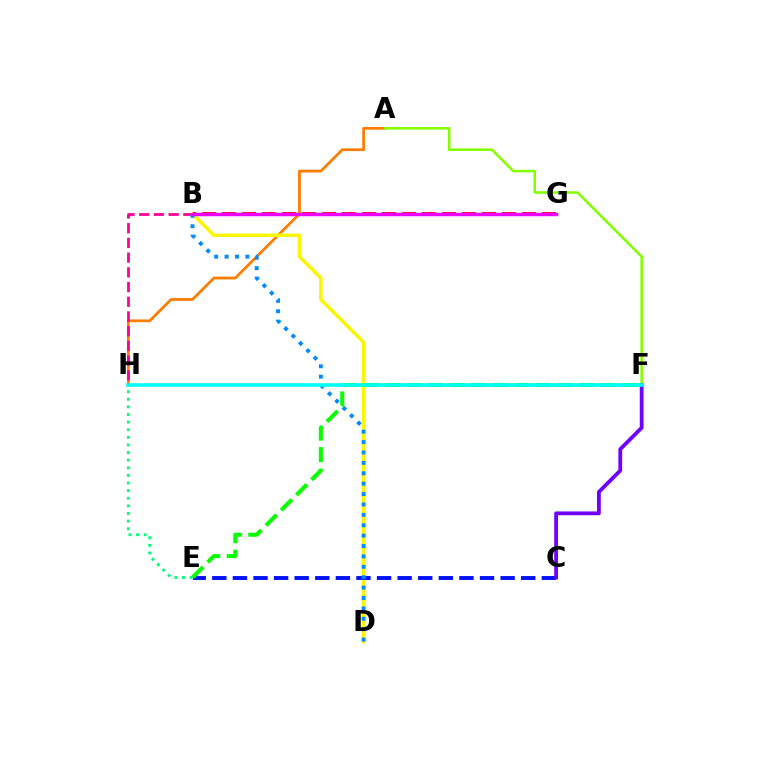{('A', 'H'): [{'color': '#ff7c00', 'line_style': 'solid', 'thickness': 1.99}], ('B', 'D'): [{'color': '#fcf500', 'line_style': 'solid', 'thickness': 2.5}, {'color': '#008cff', 'line_style': 'dotted', 'thickness': 2.82}], ('C', 'E'): [{'color': '#0010ff', 'line_style': 'dashed', 'thickness': 2.8}], ('A', 'F'): [{'color': '#84ff00', 'line_style': 'solid', 'thickness': 1.84}], ('B', 'G'): [{'color': '#ff0000', 'line_style': 'dashed', 'thickness': 2.72}, {'color': '#ee00ff', 'line_style': 'solid', 'thickness': 2.48}], ('B', 'H'): [{'color': '#ff0094', 'line_style': 'dashed', 'thickness': 2.0}], ('C', 'F'): [{'color': '#7200ff', 'line_style': 'solid', 'thickness': 2.73}], ('E', 'F'): [{'color': '#08ff00', 'line_style': 'dashed', 'thickness': 2.92}], ('E', 'H'): [{'color': '#00ff74', 'line_style': 'dotted', 'thickness': 2.07}], ('F', 'H'): [{'color': '#00fff6', 'line_style': 'solid', 'thickness': 2.58}]}